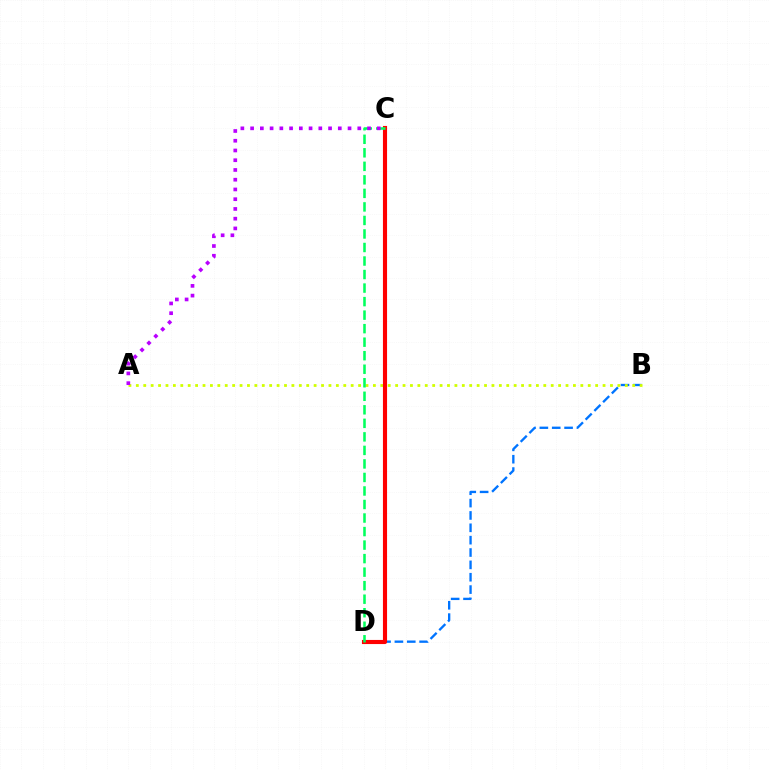{('B', 'D'): [{'color': '#0074ff', 'line_style': 'dashed', 'thickness': 1.68}], ('A', 'B'): [{'color': '#d1ff00', 'line_style': 'dotted', 'thickness': 2.01}], ('C', 'D'): [{'color': '#ff0000', 'line_style': 'solid', 'thickness': 2.96}, {'color': '#00ff5c', 'line_style': 'dashed', 'thickness': 1.84}], ('A', 'C'): [{'color': '#b900ff', 'line_style': 'dotted', 'thickness': 2.65}]}